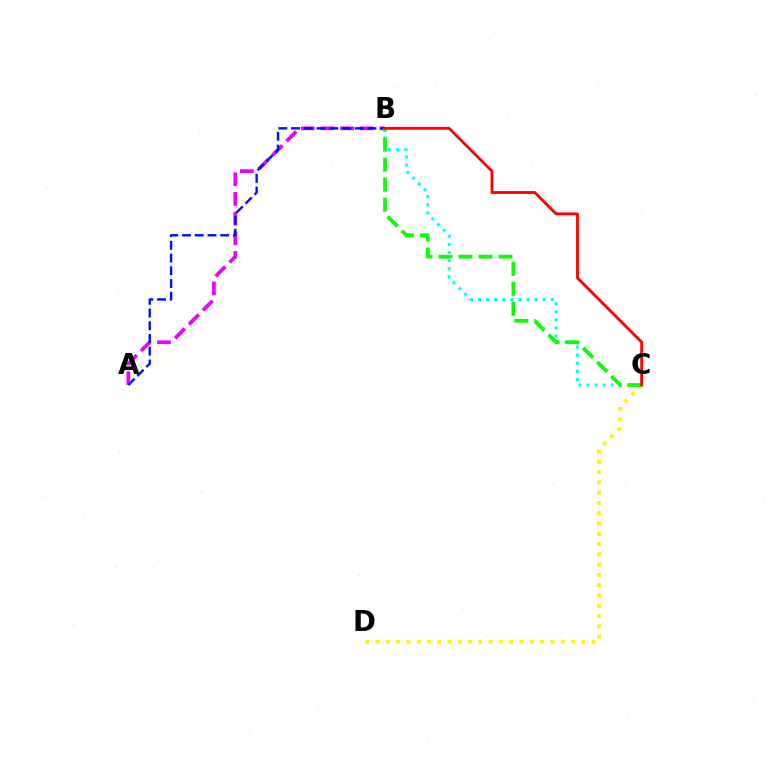{('A', 'B'): [{'color': '#ee00ff', 'line_style': 'dashed', 'thickness': 2.67}, {'color': '#0010ff', 'line_style': 'dashed', 'thickness': 1.73}], ('C', 'D'): [{'color': '#fcf500', 'line_style': 'dotted', 'thickness': 2.79}], ('B', 'C'): [{'color': '#00fff6', 'line_style': 'dotted', 'thickness': 2.2}, {'color': '#08ff00', 'line_style': 'dashed', 'thickness': 2.72}, {'color': '#ff0000', 'line_style': 'solid', 'thickness': 2.05}]}